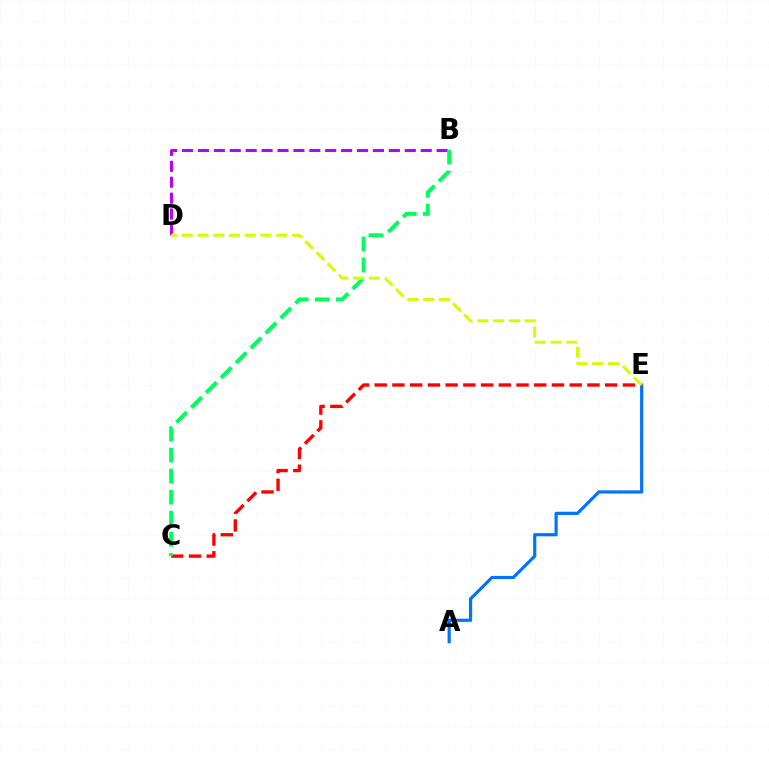{('B', 'D'): [{'color': '#b900ff', 'line_style': 'dashed', 'thickness': 2.16}], ('A', 'E'): [{'color': '#0074ff', 'line_style': 'solid', 'thickness': 2.29}], ('C', 'E'): [{'color': '#ff0000', 'line_style': 'dashed', 'thickness': 2.41}], ('B', 'C'): [{'color': '#00ff5c', 'line_style': 'dashed', 'thickness': 2.86}], ('D', 'E'): [{'color': '#d1ff00', 'line_style': 'dashed', 'thickness': 2.14}]}